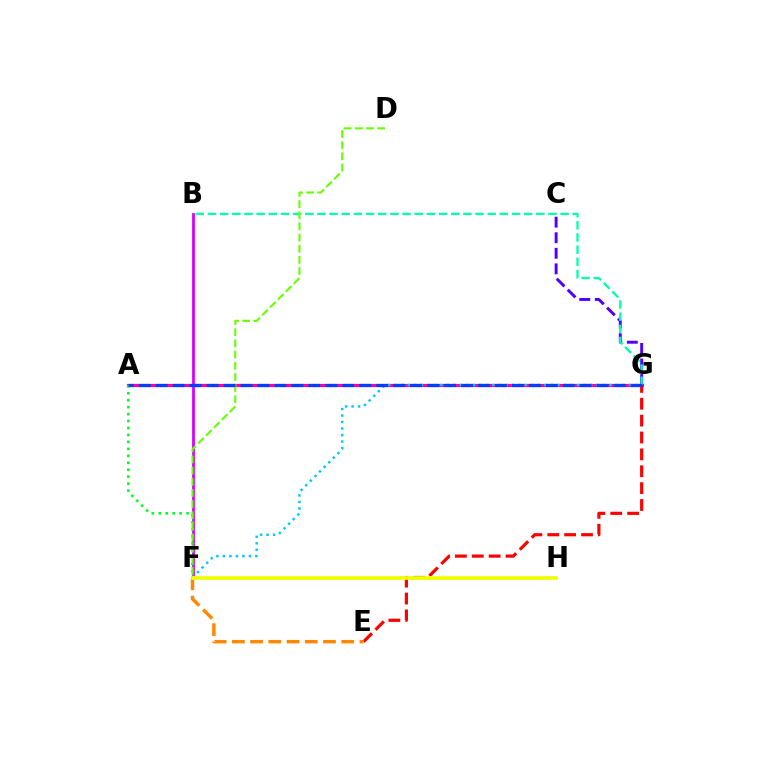{('A', 'G'): [{'color': '#ff00a0', 'line_style': 'solid', 'thickness': 2.29}, {'color': '#003fff', 'line_style': 'dashed', 'thickness': 2.3}], ('B', 'F'): [{'color': '#d600ff', 'line_style': 'solid', 'thickness': 2.0}], ('E', 'G'): [{'color': '#ff0000', 'line_style': 'dashed', 'thickness': 2.29}], ('C', 'G'): [{'color': '#4f00ff', 'line_style': 'dashed', 'thickness': 2.11}], ('A', 'F'): [{'color': '#00ff27', 'line_style': 'dotted', 'thickness': 1.89}], ('F', 'G'): [{'color': '#00c7ff', 'line_style': 'dotted', 'thickness': 1.77}], ('B', 'G'): [{'color': '#00ffaf', 'line_style': 'dashed', 'thickness': 1.65}], ('D', 'F'): [{'color': '#66ff00', 'line_style': 'dashed', 'thickness': 1.51}], ('E', 'F'): [{'color': '#ff8800', 'line_style': 'dashed', 'thickness': 2.48}], ('F', 'H'): [{'color': '#eeff00', 'line_style': 'solid', 'thickness': 2.68}]}